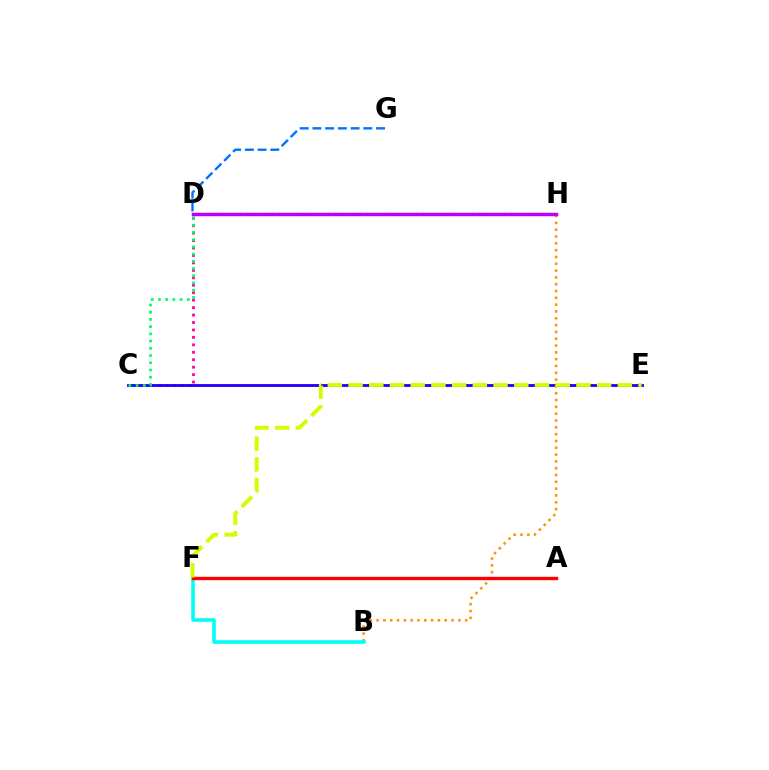{('C', 'D'): [{'color': '#ff00ac', 'line_style': 'dotted', 'thickness': 2.02}, {'color': '#00ff5c', 'line_style': 'dotted', 'thickness': 1.96}], ('D', 'H'): [{'color': '#3dff00', 'line_style': 'dotted', 'thickness': 1.7}, {'color': '#b900ff', 'line_style': 'solid', 'thickness': 2.51}], ('C', 'E'): [{'color': '#2500ff', 'line_style': 'solid', 'thickness': 2.05}], ('B', 'H'): [{'color': '#ff9400', 'line_style': 'dotted', 'thickness': 1.85}], ('D', 'G'): [{'color': '#0074ff', 'line_style': 'dashed', 'thickness': 1.73}], ('B', 'F'): [{'color': '#00fff6', 'line_style': 'solid', 'thickness': 2.57}], ('A', 'F'): [{'color': '#ff0000', 'line_style': 'solid', 'thickness': 2.42}], ('E', 'F'): [{'color': '#d1ff00', 'line_style': 'dashed', 'thickness': 2.81}]}